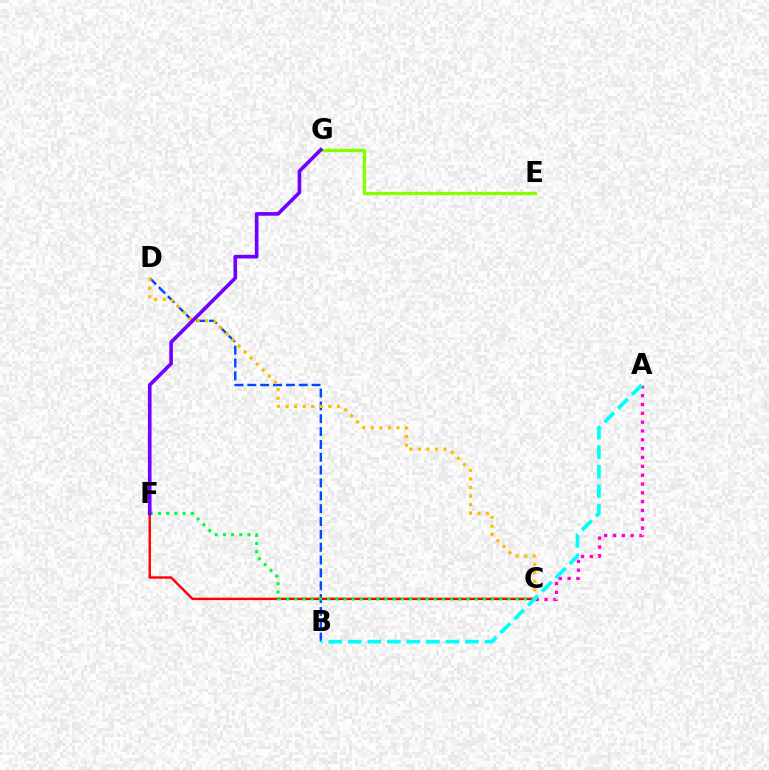{('A', 'C'): [{'color': '#ff00cf', 'line_style': 'dotted', 'thickness': 2.4}], ('C', 'F'): [{'color': '#ff0000', 'line_style': 'solid', 'thickness': 1.73}, {'color': '#00ff39', 'line_style': 'dotted', 'thickness': 2.23}], ('B', 'D'): [{'color': '#004bff', 'line_style': 'dashed', 'thickness': 1.74}], ('C', 'D'): [{'color': '#ffbd00', 'line_style': 'dotted', 'thickness': 2.32}], ('E', 'G'): [{'color': '#84ff00', 'line_style': 'solid', 'thickness': 2.38}], ('A', 'B'): [{'color': '#00fff6', 'line_style': 'dashed', 'thickness': 2.65}], ('F', 'G'): [{'color': '#7200ff', 'line_style': 'solid', 'thickness': 2.62}]}